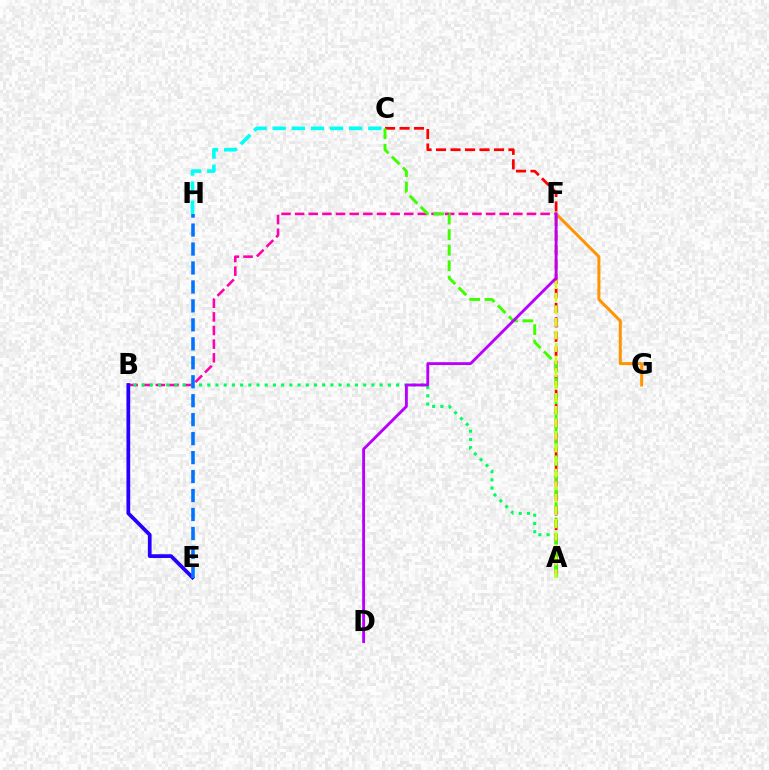{('B', 'F'): [{'color': '#ff00ac', 'line_style': 'dashed', 'thickness': 1.85}], ('F', 'G'): [{'color': '#ff9400', 'line_style': 'solid', 'thickness': 2.16}], ('A', 'C'): [{'color': '#ff0000', 'line_style': 'dashed', 'thickness': 1.97}, {'color': '#3dff00', 'line_style': 'dashed', 'thickness': 2.11}], ('A', 'B'): [{'color': '#00ff5c', 'line_style': 'dotted', 'thickness': 2.23}], ('B', 'E'): [{'color': '#2500ff', 'line_style': 'solid', 'thickness': 2.69}], ('A', 'F'): [{'color': '#d1ff00', 'line_style': 'dashed', 'thickness': 1.71}], ('E', 'H'): [{'color': '#0074ff', 'line_style': 'dashed', 'thickness': 2.58}], ('C', 'H'): [{'color': '#00fff6', 'line_style': 'dashed', 'thickness': 2.6}], ('D', 'F'): [{'color': '#b900ff', 'line_style': 'solid', 'thickness': 2.06}]}